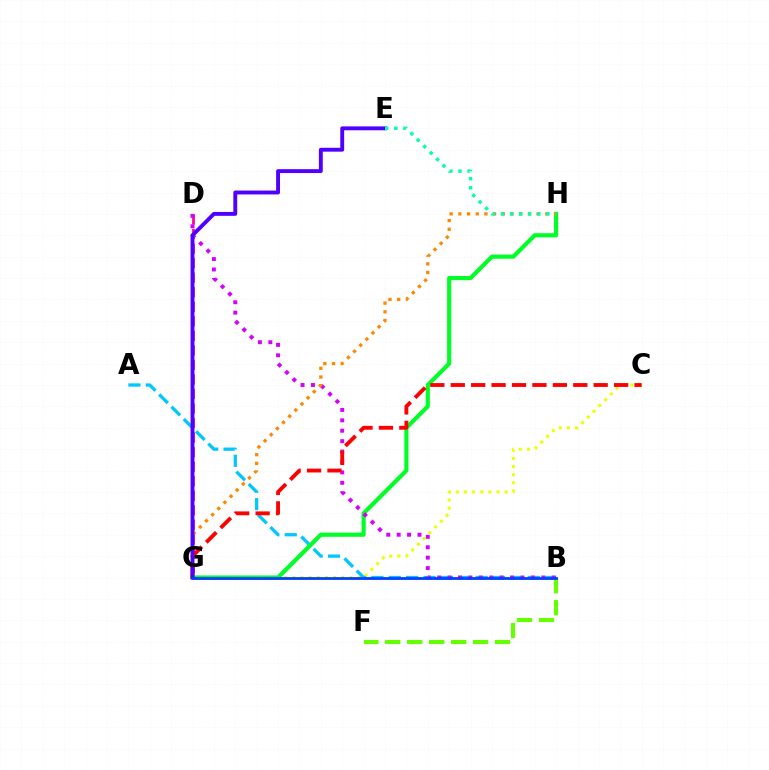{('D', 'G'): [{'color': '#ff00a0', 'line_style': 'dashed', 'thickness': 1.97}], ('C', 'G'): [{'color': '#eeff00', 'line_style': 'dotted', 'thickness': 2.21}, {'color': '#ff0000', 'line_style': 'dashed', 'thickness': 2.77}], ('A', 'B'): [{'color': '#00c7ff', 'line_style': 'dashed', 'thickness': 2.36}], ('G', 'H'): [{'color': '#00ff27', 'line_style': 'solid', 'thickness': 2.99}, {'color': '#ff8800', 'line_style': 'dotted', 'thickness': 2.36}], ('B', 'D'): [{'color': '#d600ff', 'line_style': 'dotted', 'thickness': 2.83}], ('B', 'F'): [{'color': '#66ff00', 'line_style': 'dashed', 'thickness': 2.98}], ('E', 'G'): [{'color': '#4f00ff', 'line_style': 'solid', 'thickness': 2.8}], ('E', 'H'): [{'color': '#00ffaf', 'line_style': 'dotted', 'thickness': 2.47}], ('B', 'G'): [{'color': '#003fff', 'line_style': 'solid', 'thickness': 2.0}]}